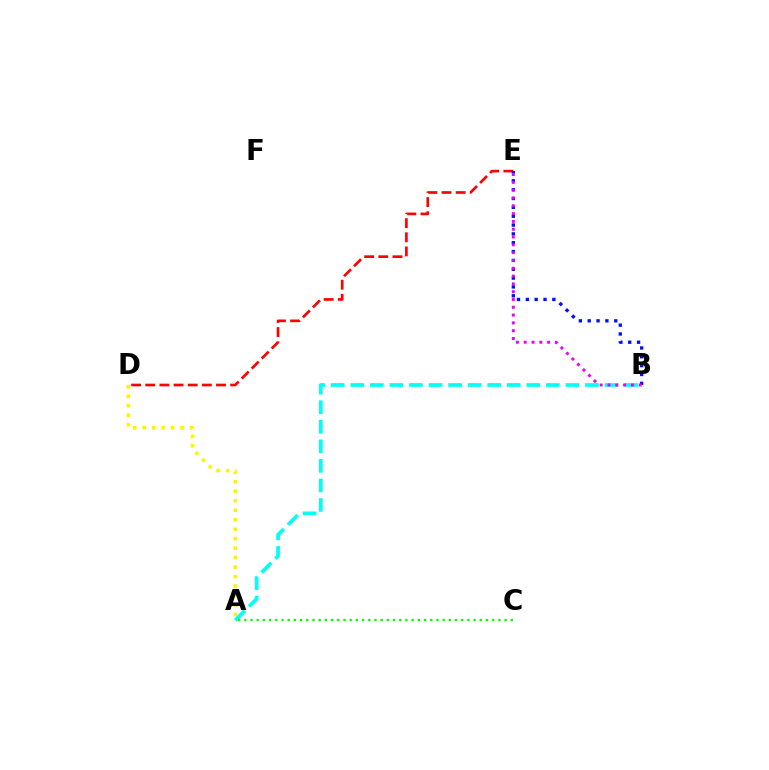{('A', 'B'): [{'color': '#00fff6', 'line_style': 'dashed', 'thickness': 2.66}], ('D', 'E'): [{'color': '#ff0000', 'line_style': 'dashed', 'thickness': 1.92}], ('B', 'E'): [{'color': '#0010ff', 'line_style': 'dotted', 'thickness': 2.4}, {'color': '#ee00ff', 'line_style': 'dotted', 'thickness': 2.12}], ('A', 'D'): [{'color': '#fcf500', 'line_style': 'dotted', 'thickness': 2.57}], ('A', 'C'): [{'color': '#08ff00', 'line_style': 'dotted', 'thickness': 1.68}]}